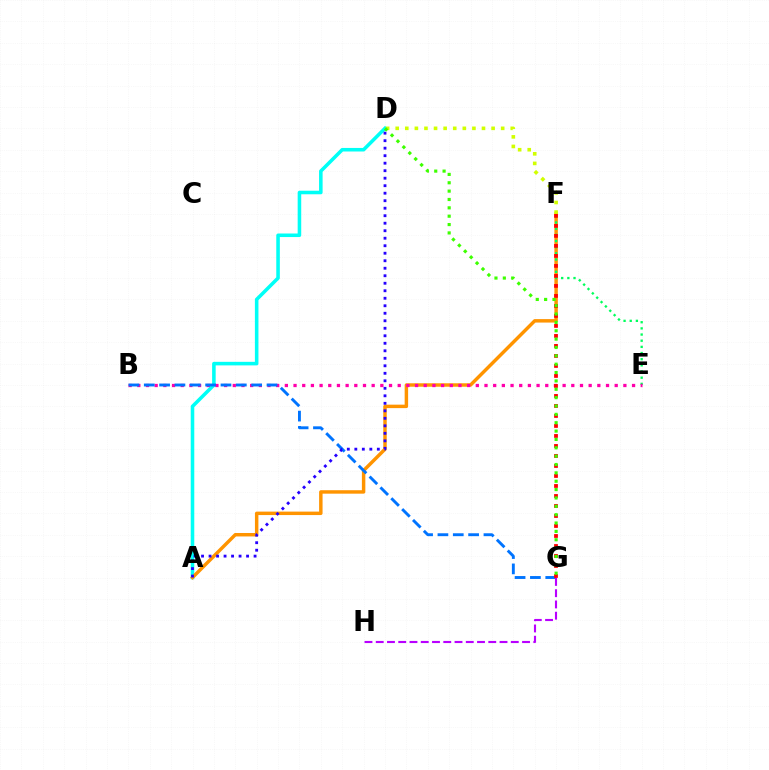{('A', 'D'): [{'color': '#00fff6', 'line_style': 'solid', 'thickness': 2.56}, {'color': '#2500ff', 'line_style': 'dotted', 'thickness': 2.04}], ('A', 'F'): [{'color': '#ff9400', 'line_style': 'solid', 'thickness': 2.49}], ('E', 'F'): [{'color': '#00ff5c', 'line_style': 'dotted', 'thickness': 1.67}], ('B', 'E'): [{'color': '#ff00ac', 'line_style': 'dotted', 'thickness': 2.36}], ('B', 'G'): [{'color': '#0074ff', 'line_style': 'dashed', 'thickness': 2.08}], ('G', 'H'): [{'color': '#b900ff', 'line_style': 'dashed', 'thickness': 1.53}], ('F', 'G'): [{'color': '#ff0000', 'line_style': 'dotted', 'thickness': 2.72}], ('D', 'F'): [{'color': '#d1ff00', 'line_style': 'dotted', 'thickness': 2.61}], ('D', 'G'): [{'color': '#3dff00', 'line_style': 'dotted', 'thickness': 2.27}]}